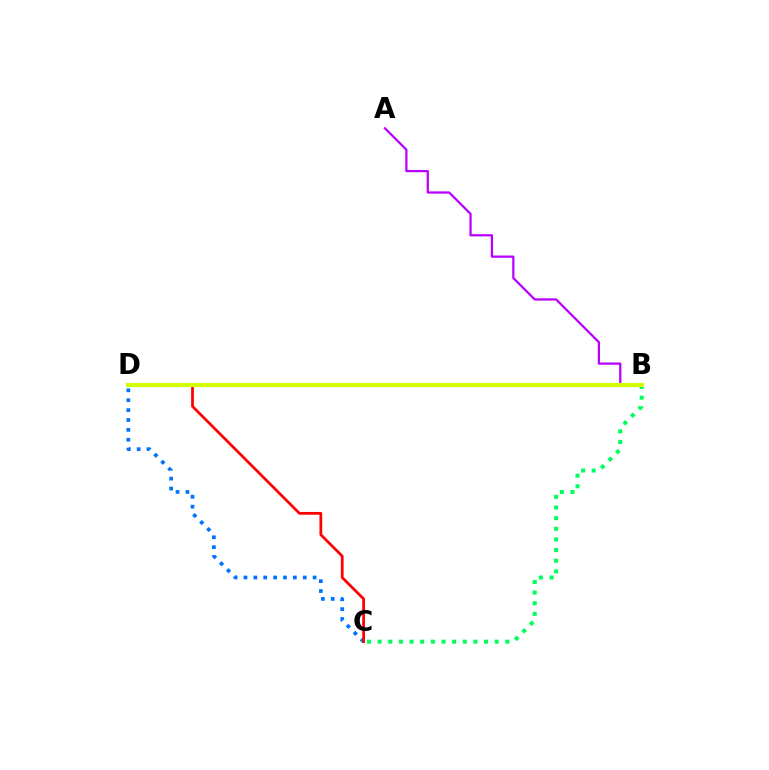{('B', 'C'): [{'color': '#00ff5c', 'line_style': 'dotted', 'thickness': 2.89}], ('C', 'D'): [{'color': '#0074ff', 'line_style': 'dotted', 'thickness': 2.68}, {'color': '#ff0000', 'line_style': 'solid', 'thickness': 1.97}], ('A', 'B'): [{'color': '#b900ff', 'line_style': 'solid', 'thickness': 1.62}], ('B', 'D'): [{'color': '#d1ff00', 'line_style': 'solid', 'thickness': 2.98}]}